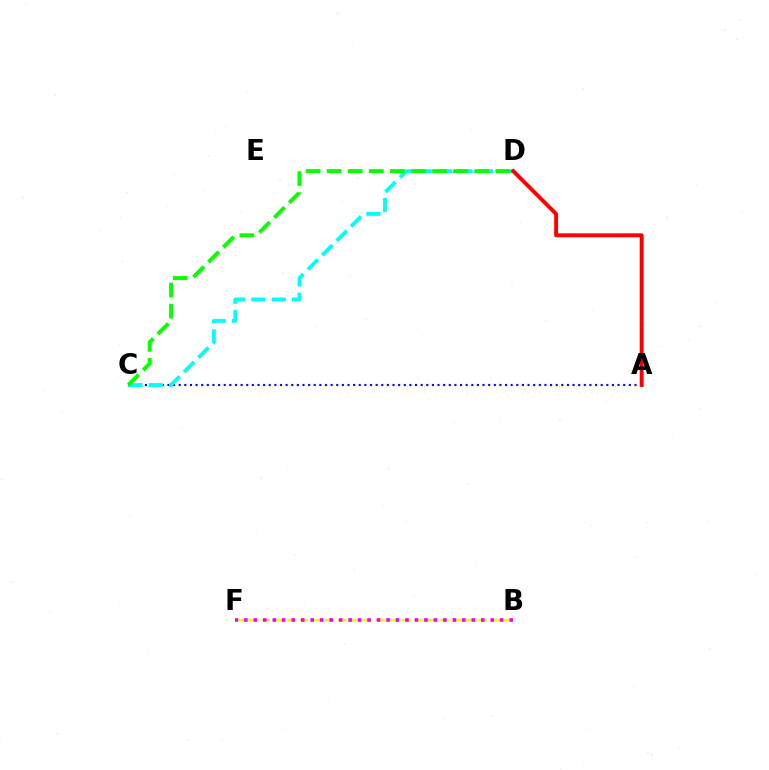{('B', 'F'): [{'color': '#fcf500', 'line_style': 'dashed', 'thickness': 1.74}, {'color': '#ee00ff', 'line_style': 'dotted', 'thickness': 2.57}], ('A', 'C'): [{'color': '#0010ff', 'line_style': 'dotted', 'thickness': 1.53}], ('C', 'D'): [{'color': '#00fff6', 'line_style': 'dashed', 'thickness': 2.77}, {'color': '#08ff00', 'line_style': 'dashed', 'thickness': 2.86}], ('A', 'D'): [{'color': '#ff0000', 'line_style': 'solid', 'thickness': 2.81}]}